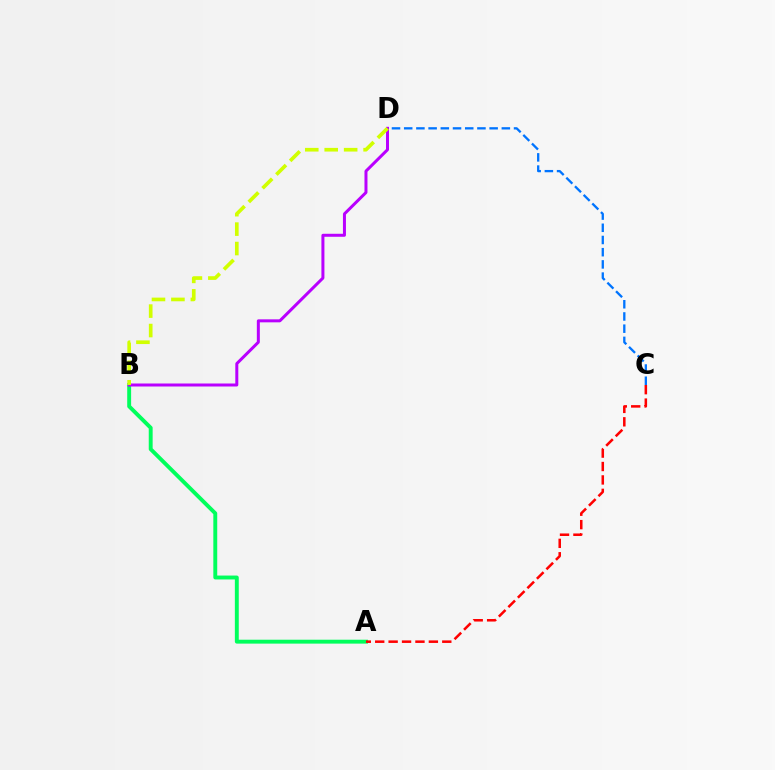{('A', 'B'): [{'color': '#00ff5c', 'line_style': 'solid', 'thickness': 2.81}], ('A', 'C'): [{'color': '#ff0000', 'line_style': 'dashed', 'thickness': 1.82}], ('C', 'D'): [{'color': '#0074ff', 'line_style': 'dashed', 'thickness': 1.66}], ('B', 'D'): [{'color': '#b900ff', 'line_style': 'solid', 'thickness': 2.16}, {'color': '#d1ff00', 'line_style': 'dashed', 'thickness': 2.64}]}